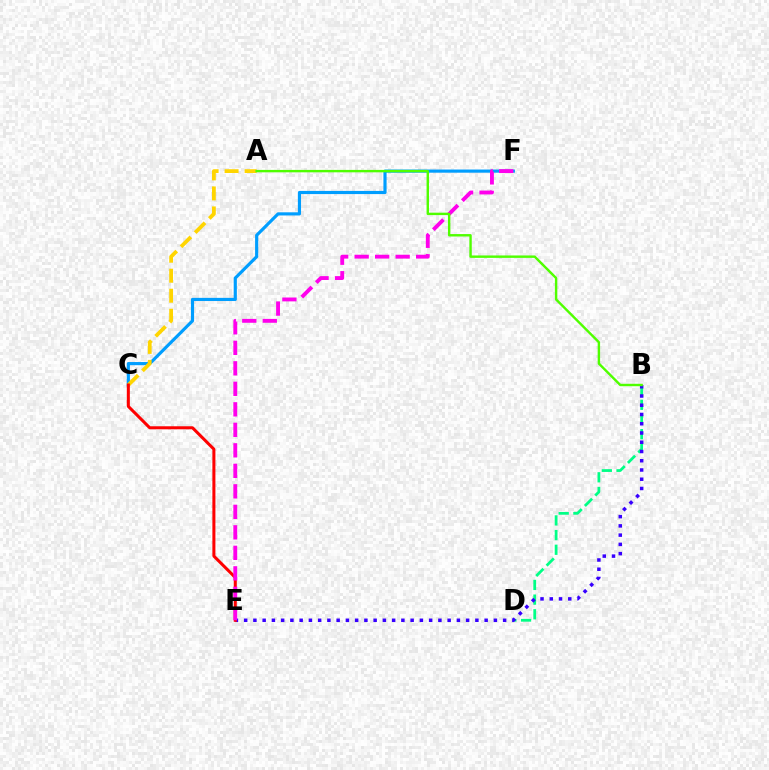{('C', 'F'): [{'color': '#009eff', 'line_style': 'solid', 'thickness': 2.27}], ('B', 'D'): [{'color': '#00ff86', 'line_style': 'dashed', 'thickness': 1.99}], ('A', 'C'): [{'color': '#ffd500', 'line_style': 'dashed', 'thickness': 2.72}], ('B', 'E'): [{'color': '#3700ff', 'line_style': 'dotted', 'thickness': 2.51}], ('C', 'E'): [{'color': '#ff0000', 'line_style': 'solid', 'thickness': 2.18}], ('E', 'F'): [{'color': '#ff00ed', 'line_style': 'dashed', 'thickness': 2.79}], ('A', 'B'): [{'color': '#4fff00', 'line_style': 'solid', 'thickness': 1.74}]}